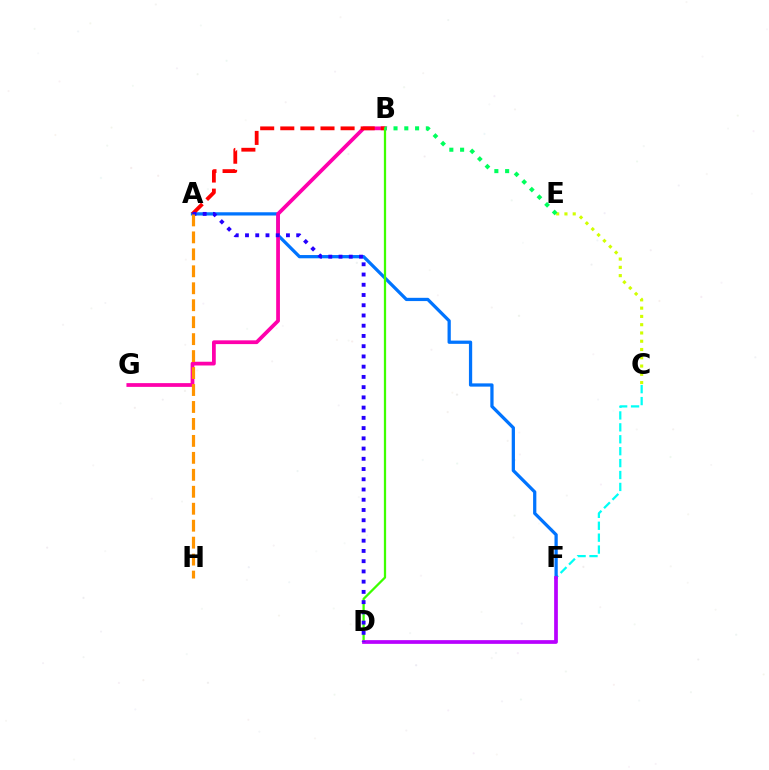{('C', 'F'): [{'color': '#00fff6', 'line_style': 'dashed', 'thickness': 1.62}], ('A', 'F'): [{'color': '#0074ff', 'line_style': 'solid', 'thickness': 2.34}], ('B', 'G'): [{'color': '#ff00ac', 'line_style': 'solid', 'thickness': 2.7}], ('A', 'B'): [{'color': '#ff0000', 'line_style': 'dashed', 'thickness': 2.73}], ('B', 'D'): [{'color': '#3dff00', 'line_style': 'solid', 'thickness': 1.63}], ('C', 'E'): [{'color': '#d1ff00', 'line_style': 'dotted', 'thickness': 2.25}], ('B', 'E'): [{'color': '#00ff5c', 'line_style': 'dotted', 'thickness': 2.93}], ('D', 'F'): [{'color': '#b900ff', 'line_style': 'solid', 'thickness': 2.68}], ('A', 'D'): [{'color': '#2500ff', 'line_style': 'dotted', 'thickness': 2.78}], ('A', 'H'): [{'color': '#ff9400', 'line_style': 'dashed', 'thickness': 2.3}]}